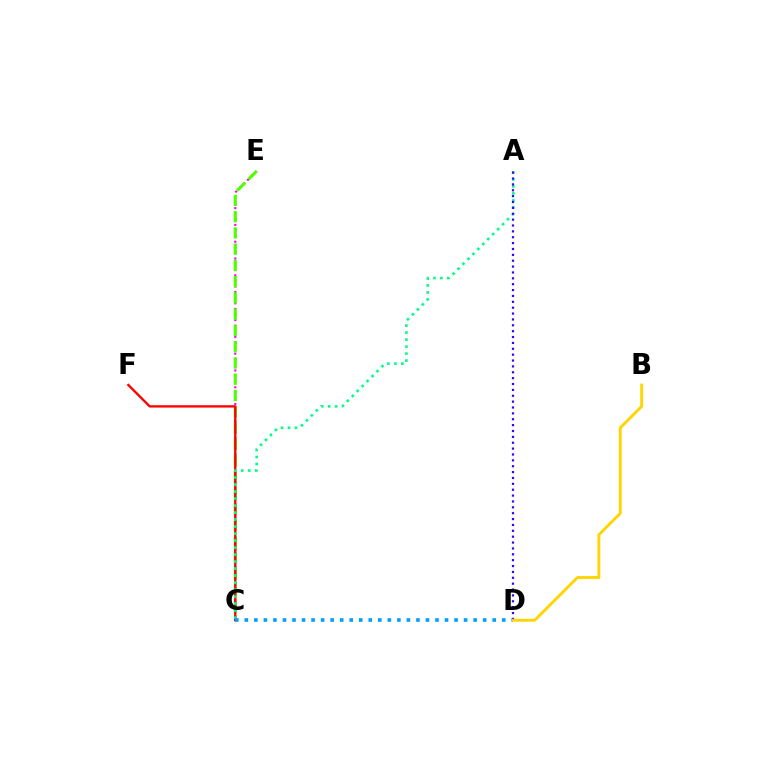{('C', 'E'): [{'color': '#ff00ed', 'line_style': 'dotted', 'thickness': 1.52}, {'color': '#4fff00', 'line_style': 'dashed', 'thickness': 2.21}], ('C', 'F'): [{'color': '#ff0000', 'line_style': 'solid', 'thickness': 1.69}], ('A', 'C'): [{'color': '#00ff86', 'line_style': 'dotted', 'thickness': 1.9}], ('C', 'D'): [{'color': '#009eff', 'line_style': 'dotted', 'thickness': 2.59}], ('A', 'D'): [{'color': '#3700ff', 'line_style': 'dotted', 'thickness': 1.6}], ('B', 'D'): [{'color': '#ffd500', 'line_style': 'solid', 'thickness': 2.06}]}